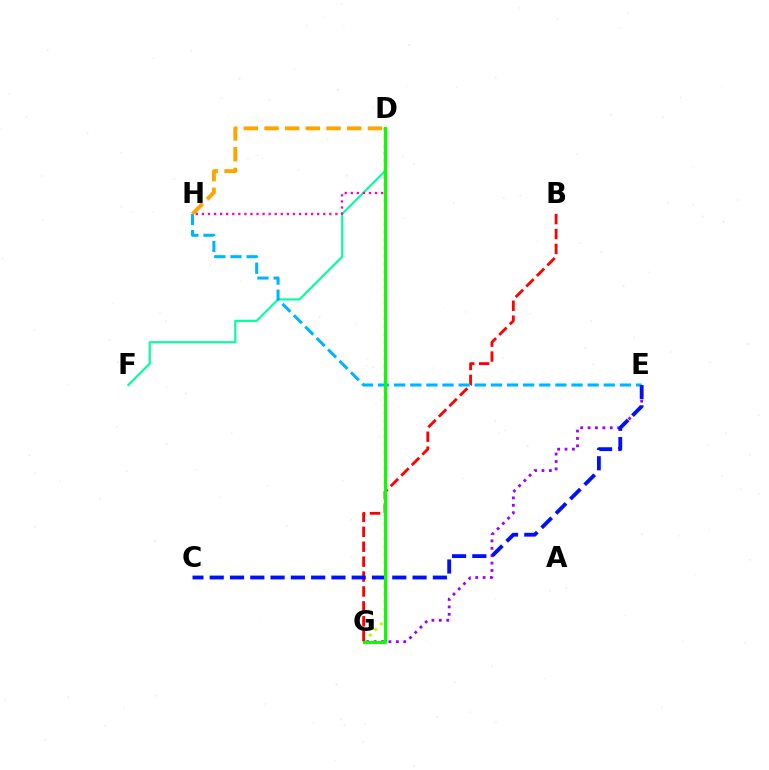{('D', 'G'): [{'color': '#b3ff00', 'line_style': 'dotted', 'thickness': 2.14}, {'color': '#08ff00', 'line_style': 'solid', 'thickness': 2.15}], ('B', 'G'): [{'color': '#ff0000', 'line_style': 'dashed', 'thickness': 2.03}], ('E', 'G'): [{'color': '#9b00ff', 'line_style': 'dotted', 'thickness': 2.01}], ('D', 'F'): [{'color': '#00ff9d', 'line_style': 'solid', 'thickness': 1.53}], ('E', 'H'): [{'color': '#00b5ff', 'line_style': 'dashed', 'thickness': 2.19}], ('D', 'H'): [{'color': '#ff00bd', 'line_style': 'dotted', 'thickness': 1.65}, {'color': '#ffa500', 'line_style': 'dashed', 'thickness': 2.81}], ('C', 'E'): [{'color': '#0010ff', 'line_style': 'dashed', 'thickness': 2.76}]}